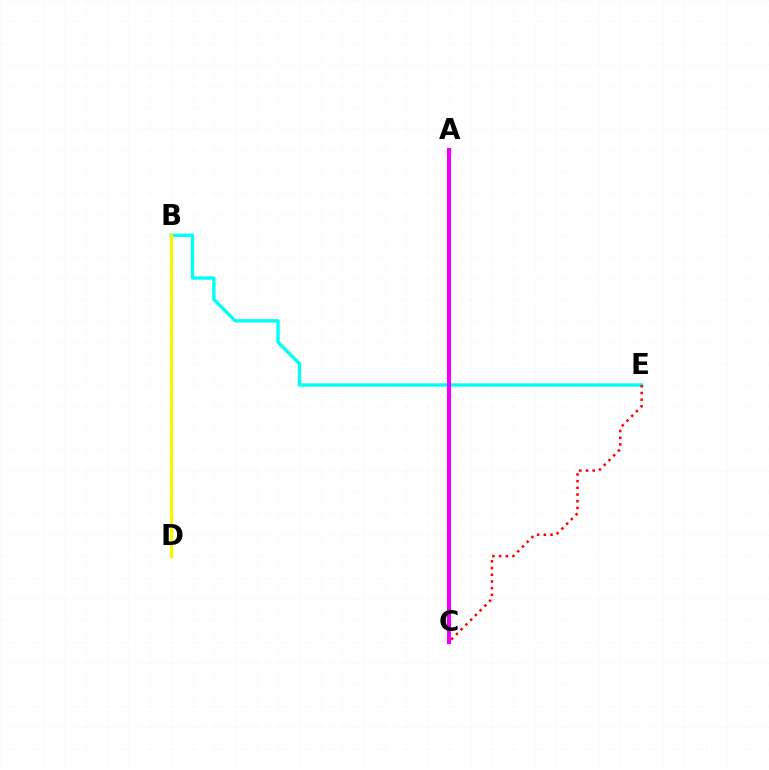{('B', 'E'): [{'color': '#00fff6', 'line_style': 'solid', 'thickness': 2.42}], ('B', 'D'): [{'color': '#0010ff', 'line_style': 'solid', 'thickness': 2.18}, {'color': '#fcf500', 'line_style': 'solid', 'thickness': 2.31}], ('A', 'C'): [{'color': '#08ff00', 'line_style': 'dotted', 'thickness': 1.81}, {'color': '#ee00ff', 'line_style': 'solid', 'thickness': 2.97}], ('C', 'E'): [{'color': '#ff0000', 'line_style': 'dotted', 'thickness': 1.82}]}